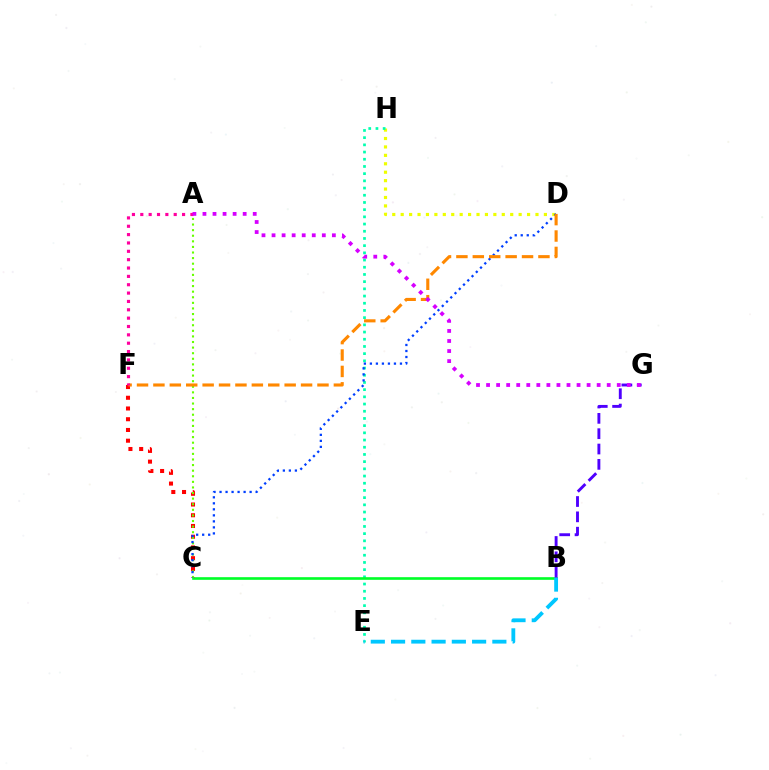{('D', 'H'): [{'color': '#eeff00', 'line_style': 'dotted', 'thickness': 2.29}], ('E', 'H'): [{'color': '#00ffaf', 'line_style': 'dotted', 'thickness': 1.96}], ('B', 'C'): [{'color': '#00ff27', 'line_style': 'solid', 'thickness': 1.9}], ('C', 'F'): [{'color': '#ff0000', 'line_style': 'dotted', 'thickness': 2.92}], ('A', 'C'): [{'color': '#66ff00', 'line_style': 'dotted', 'thickness': 1.52}], ('C', 'D'): [{'color': '#003fff', 'line_style': 'dotted', 'thickness': 1.63}], ('D', 'F'): [{'color': '#ff8800', 'line_style': 'dashed', 'thickness': 2.23}], ('B', 'E'): [{'color': '#00c7ff', 'line_style': 'dashed', 'thickness': 2.75}], ('B', 'G'): [{'color': '#4f00ff', 'line_style': 'dashed', 'thickness': 2.08}], ('A', 'F'): [{'color': '#ff00a0', 'line_style': 'dotted', 'thickness': 2.27}], ('A', 'G'): [{'color': '#d600ff', 'line_style': 'dotted', 'thickness': 2.73}]}